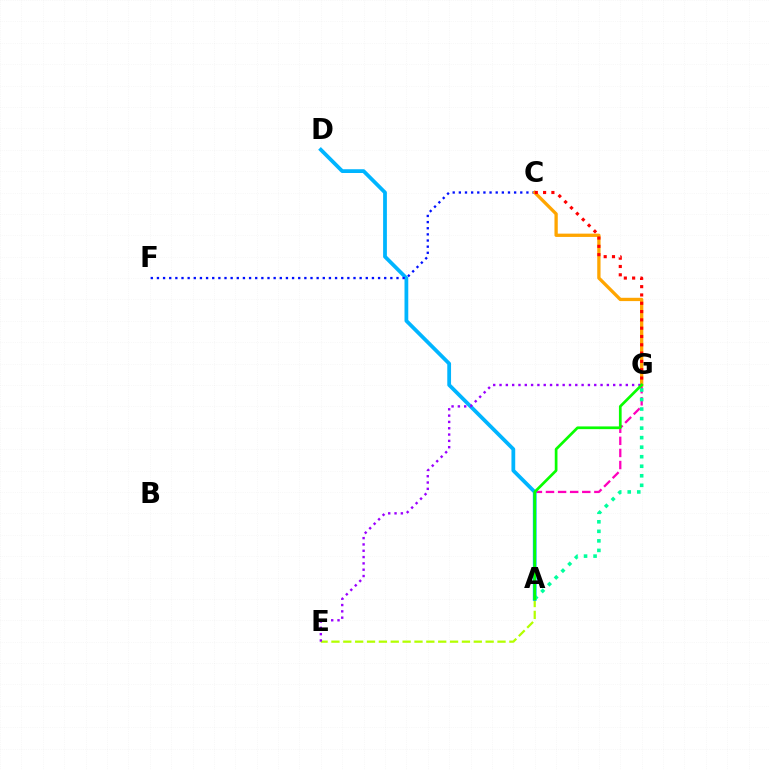{('A', 'G'): [{'color': '#ff00bd', 'line_style': 'dashed', 'thickness': 1.64}, {'color': '#00ff9d', 'line_style': 'dotted', 'thickness': 2.59}, {'color': '#08ff00', 'line_style': 'solid', 'thickness': 1.95}], ('A', 'E'): [{'color': '#b3ff00', 'line_style': 'dashed', 'thickness': 1.61}], ('A', 'D'): [{'color': '#00b5ff', 'line_style': 'solid', 'thickness': 2.71}], ('C', 'F'): [{'color': '#0010ff', 'line_style': 'dotted', 'thickness': 1.67}], ('C', 'G'): [{'color': '#ffa500', 'line_style': 'solid', 'thickness': 2.37}, {'color': '#ff0000', 'line_style': 'dotted', 'thickness': 2.26}], ('E', 'G'): [{'color': '#9b00ff', 'line_style': 'dotted', 'thickness': 1.72}]}